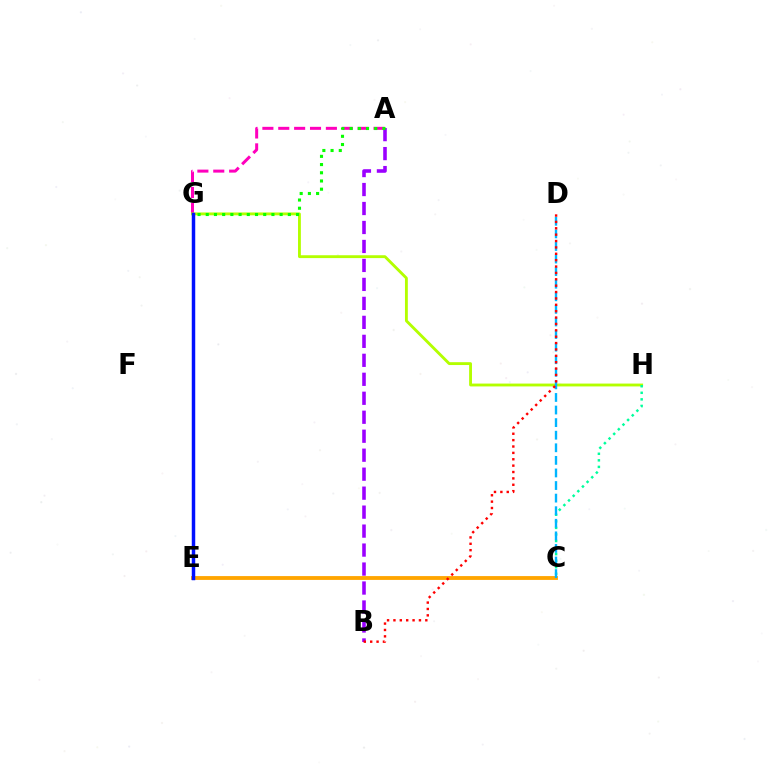{('A', 'G'): [{'color': '#ff00bd', 'line_style': 'dashed', 'thickness': 2.16}, {'color': '#08ff00', 'line_style': 'dotted', 'thickness': 2.23}], ('G', 'H'): [{'color': '#b3ff00', 'line_style': 'solid', 'thickness': 2.06}], ('C', 'H'): [{'color': '#00ff9d', 'line_style': 'dotted', 'thickness': 1.78}], ('A', 'B'): [{'color': '#9b00ff', 'line_style': 'dashed', 'thickness': 2.58}], ('C', 'E'): [{'color': '#ffa500', 'line_style': 'solid', 'thickness': 2.76}], ('E', 'G'): [{'color': '#0010ff', 'line_style': 'solid', 'thickness': 2.5}], ('C', 'D'): [{'color': '#00b5ff', 'line_style': 'dashed', 'thickness': 1.71}], ('B', 'D'): [{'color': '#ff0000', 'line_style': 'dotted', 'thickness': 1.73}]}